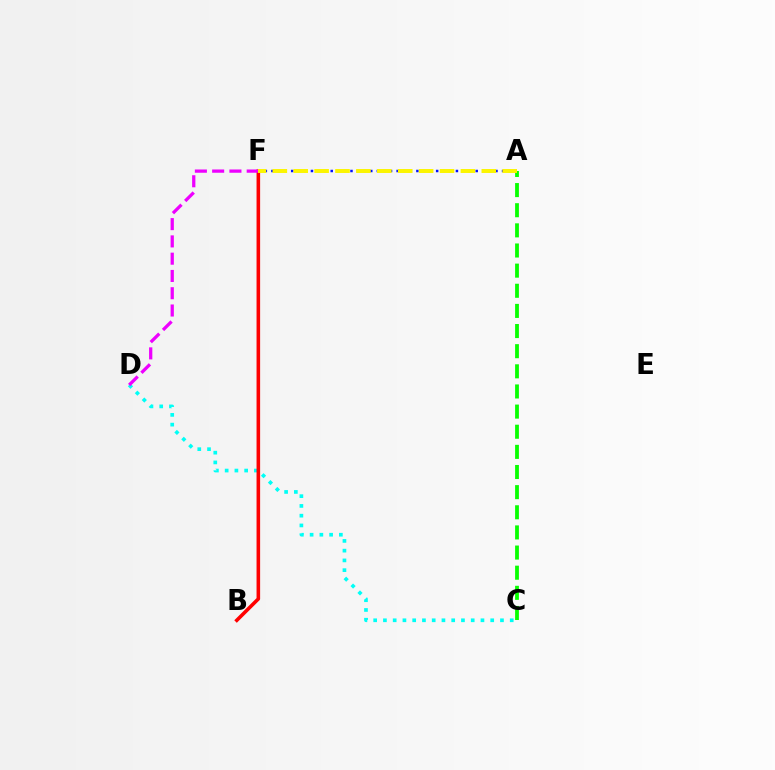{('C', 'D'): [{'color': '#00fff6', 'line_style': 'dotted', 'thickness': 2.65}], ('A', 'C'): [{'color': '#08ff00', 'line_style': 'dashed', 'thickness': 2.74}], ('A', 'F'): [{'color': '#0010ff', 'line_style': 'dotted', 'thickness': 1.79}, {'color': '#fcf500', 'line_style': 'dashed', 'thickness': 2.84}], ('B', 'F'): [{'color': '#ff0000', 'line_style': 'solid', 'thickness': 2.57}], ('D', 'F'): [{'color': '#ee00ff', 'line_style': 'dashed', 'thickness': 2.35}]}